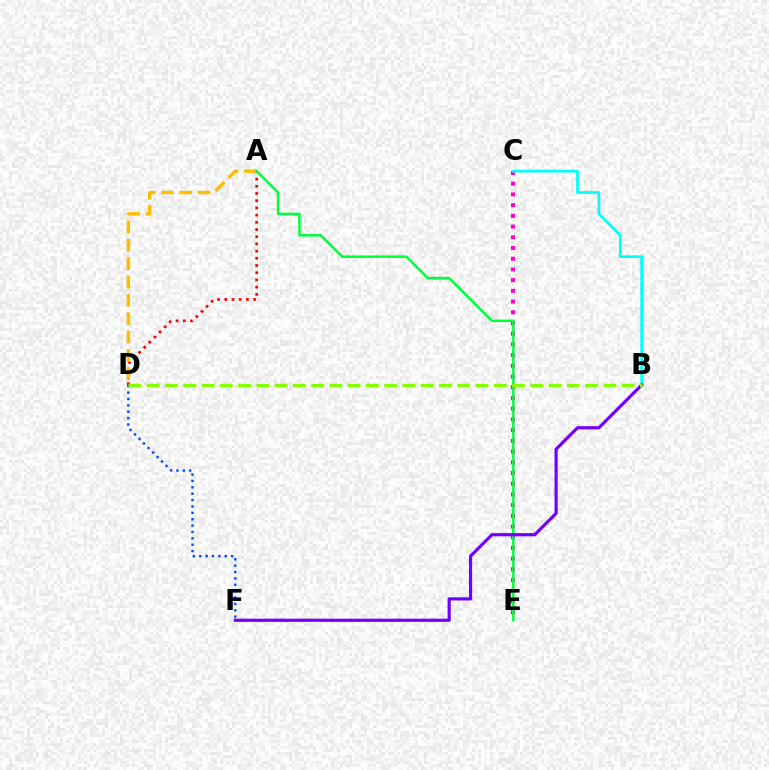{('C', 'E'): [{'color': '#ff00cf', 'line_style': 'dotted', 'thickness': 2.91}], ('A', 'D'): [{'color': '#ff0000', 'line_style': 'dotted', 'thickness': 1.96}, {'color': '#ffbd00', 'line_style': 'dashed', 'thickness': 2.49}], ('B', 'C'): [{'color': '#00fff6', 'line_style': 'solid', 'thickness': 1.96}], ('A', 'E'): [{'color': '#00ff39', 'line_style': 'solid', 'thickness': 1.78}], ('B', 'F'): [{'color': '#7200ff', 'line_style': 'solid', 'thickness': 2.29}], ('D', 'F'): [{'color': '#004bff', 'line_style': 'dotted', 'thickness': 1.73}], ('B', 'D'): [{'color': '#84ff00', 'line_style': 'dashed', 'thickness': 2.48}]}